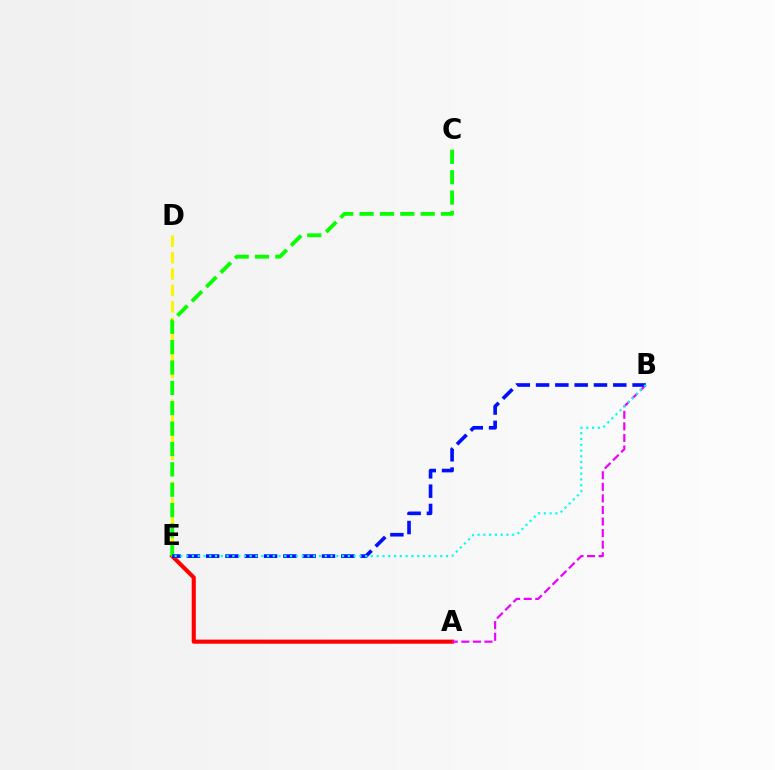{('A', 'E'): [{'color': '#ff0000', 'line_style': 'solid', 'thickness': 2.95}], ('D', 'E'): [{'color': '#fcf500', 'line_style': 'dashed', 'thickness': 2.23}], ('C', 'E'): [{'color': '#08ff00', 'line_style': 'dashed', 'thickness': 2.77}], ('A', 'B'): [{'color': '#ee00ff', 'line_style': 'dashed', 'thickness': 1.57}], ('B', 'E'): [{'color': '#0010ff', 'line_style': 'dashed', 'thickness': 2.62}, {'color': '#00fff6', 'line_style': 'dotted', 'thickness': 1.57}]}